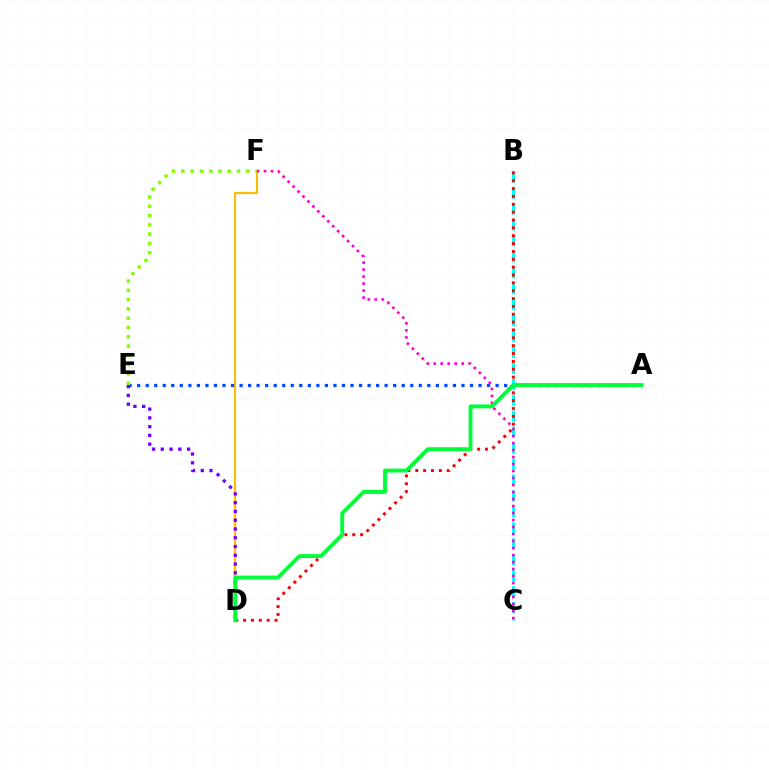{('D', 'F'): [{'color': '#ffbd00', 'line_style': 'solid', 'thickness': 1.53}], ('B', 'C'): [{'color': '#00fff6', 'line_style': 'dashed', 'thickness': 2.17}], ('B', 'D'): [{'color': '#ff0000', 'line_style': 'dotted', 'thickness': 2.13}], ('C', 'F'): [{'color': '#ff00cf', 'line_style': 'dotted', 'thickness': 1.9}], ('A', 'E'): [{'color': '#004bff', 'line_style': 'dotted', 'thickness': 2.32}], ('D', 'E'): [{'color': '#7200ff', 'line_style': 'dotted', 'thickness': 2.38}], ('E', 'F'): [{'color': '#84ff00', 'line_style': 'dotted', 'thickness': 2.52}], ('A', 'D'): [{'color': '#00ff39', 'line_style': 'solid', 'thickness': 2.79}]}